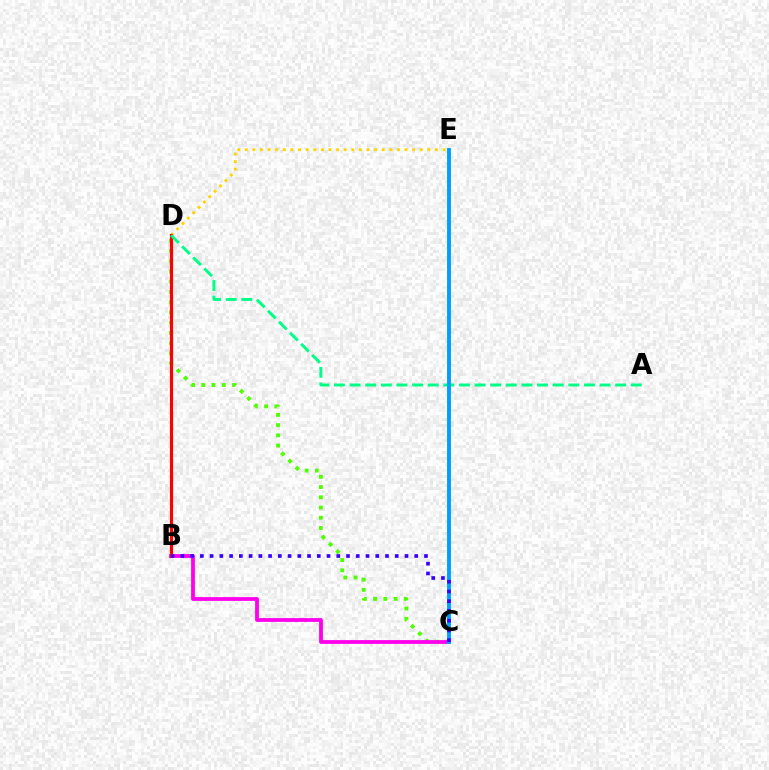{('D', 'E'): [{'color': '#ffd500', 'line_style': 'dotted', 'thickness': 2.07}], ('C', 'D'): [{'color': '#4fff00', 'line_style': 'dotted', 'thickness': 2.78}], ('B', 'C'): [{'color': '#ff00ed', 'line_style': 'solid', 'thickness': 2.73}, {'color': '#3700ff', 'line_style': 'dotted', 'thickness': 2.65}], ('B', 'D'): [{'color': '#ff0000', 'line_style': 'solid', 'thickness': 2.27}], ('A', 'D'): [{'color': '#00ff86', 'line_style': 'dashed', 'thickness': 2.12}], ('C', 'E'): [{'color': '#009eff', 'line_style': 'solid', 'thickness': 2.8}]}